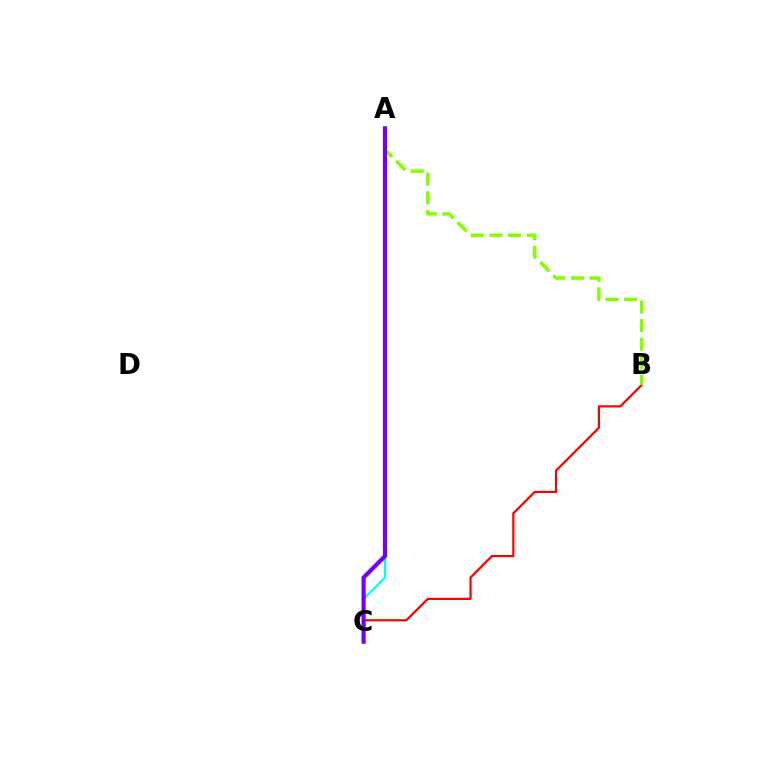{('B', 'C'): [{'color': '#ff0000', 'line_style': 'solid', 'thickness': 1.6}], ('A', 'C'): [{'color': '#00fff6', 'line_style': 'solid', 'thickness': 1.68}, {'color': '#7200ff', 'line_style': 'solid', 'thickness': 3.0}], ('A', 'B'): [{'color': '#84ff00', 'line_style': 'dashed', 'thickness': 2.53}]}